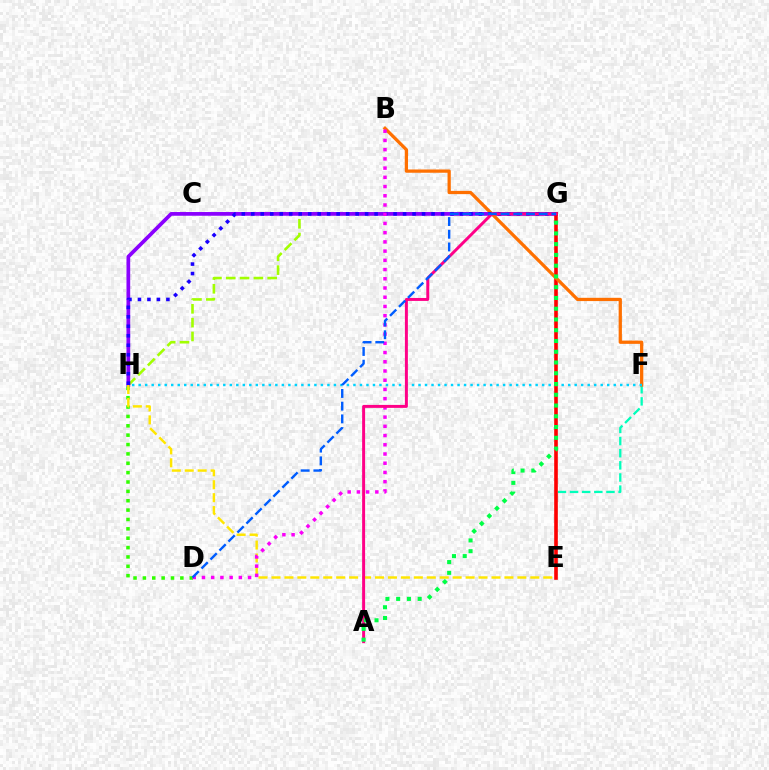{('G', 'H'): [{'color': '#a2ff00', 'line_style': 'dashed', 'thickness': 1.88}, {'color': '#8a00ff', 'line_style': 'solid', 'thickness': 2.68}, {'color': '#1900ff', 'line_style': 'dotted', 'thickness': 2.58}], ('E', 'F'): [{'color': '#00ffbb', 'line_style': 'dashed', 'thickness': 1.65}], ('E', 'G'): [{'color': '#ff0000', 'line_style': 'solid', 'thickness': 2.6}], ('B', 'F'): [{'color': '#ff7000', 'line_style': 'solid', 'thickness': 2.35}], ('F', 'H'): [{'color': '#00d3ff', 'line_style': 'dotted', 'thickness': 1.77}], ('D', 'H'): [{'color': '#31ff00', 'line_style': 'dotted', 'thickness': 2.54}], ('E', 'H'): [{'color': '#ffe600', 'line_style': 'dashed', 'thickness': 1.76}], ('B', 'D'): [{'color': '#fa00f9', 'line_style': 'dotted', 'thickness': 2.51}], ('A', 'G'): [{'color': '#ff0088', 'line_style': 'solid', 'thickness': 2.13}, {'color': '#00ff45', 'line_style': 'dotted', 'thickness': 2.92}], ('D', 'G'): [{'color': '#005dff', 'line_style': 'dashed', 'thickness': 1.73}]}